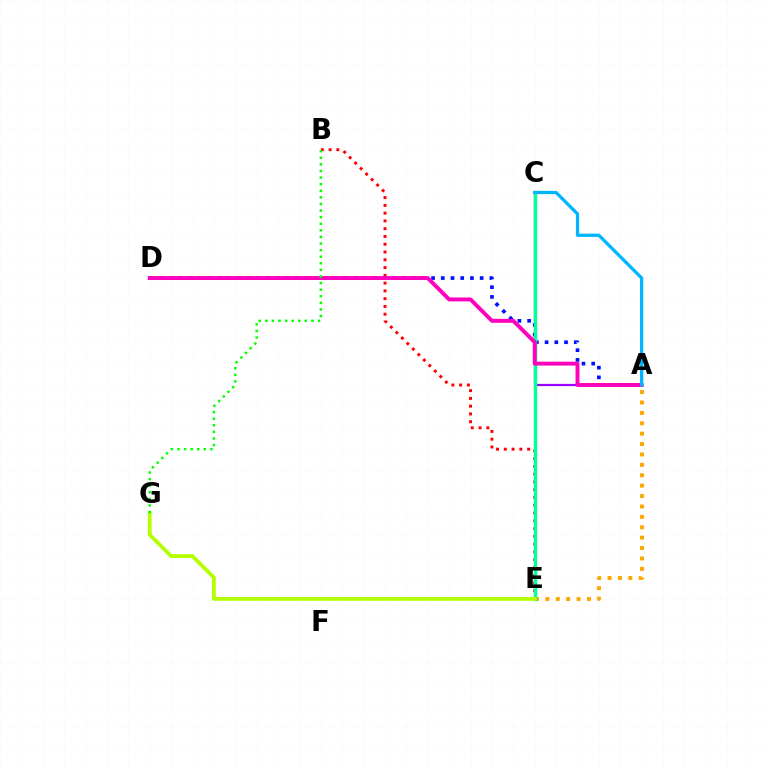{('A', 'C'): [{'color': '#9b00ff', 'line_style': 'solid', 'thickness': 1.6}, {'color': '#00b5ff', 'line_style': 'solid', 'thickness': 2.34}], ('A', 'D'): [{'color': '#0010ff', 'line_style': 'dotted', 'thickness': 2.64}, {'color': '#ff00bd', 'line_style': 'solid', 'thickness': 2.82}], ('A', 'E'): [{'color': '#ffa500', 'line_style': 'dotted', 'thickness': 2.83}], ('B', 'E'): [{'color': '#ff0000', 'line_style': 'dotted', 'thickness': 2.11}], ('C', 'E'): [{'color': '#00ff9d', 'line_style': 'solid', 'thickness': 2.46}], ('E', 'G'): [{'color': '#b3ff00', 'line_style': 'solid', 'thickness': 2.73}], ('B', 'G'): [{'color': '#08ff00', 'line_style': 'dotted', 'thickness': 1.79}]}